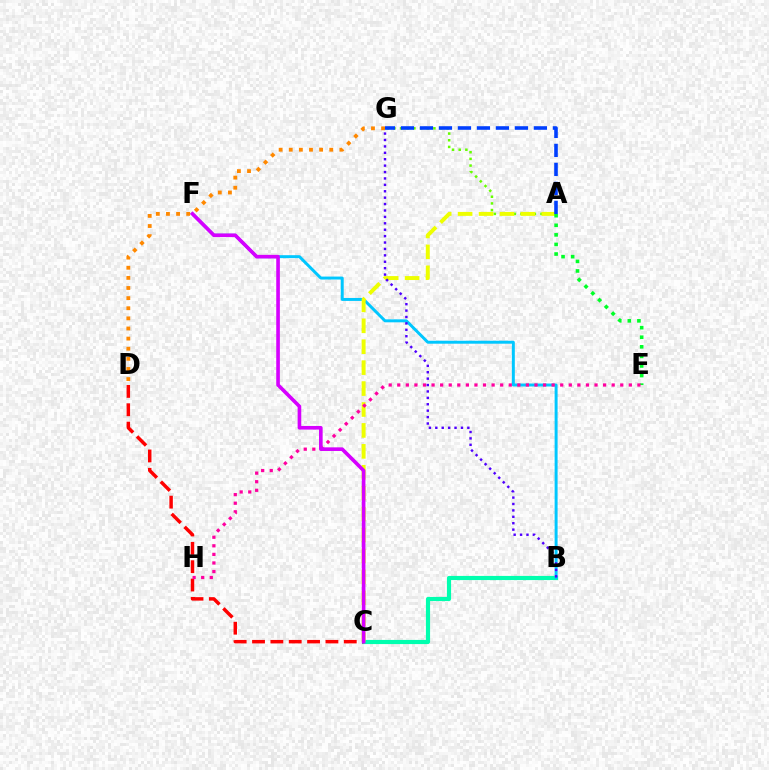{('B', 'C'): [{'color': '#00ffaf', 'line_style': 'solid', 'thickness': 2.99}], ('B', 'F'): [{'color': '#00c7ff', 'line_style': 'solid', 'thickness': 2.13}], ('A', 'G'): [{'color': '#66ff00', 'line_style': 'dotted', 'thickness': 1.81}, {'color': '#003fff', 'line_style': 'dashed', 'thickness': 2.58}], ('A', 'C'): [{'color': '#eeff00', 'line_style': 'dashed', 'thickness': 2.84}], ('D', 'G'): [{'color': '#ff8800', 'line_style': 'dotted', 'thickness': 2.75}], ('A', 'E'): [{'color': '#00ff27', 'line_style': 'dotted', 'thickness': 2.6}], ('C', 'D'): [{'color': '#ff0000', 'line_style': 'dashed', 'thickness': 2.49}], ('E', 'H'): [{'color': '#ff00a0', 'line_style': 'dotted', 'thickness': 2.33}], ('B', 'G'): [{'color': '#4f00ff', 'line_style': 'dotted', 'thickness': 1.74}], ('C', 'F'): [{'color': '#d600ff', 'line_style': 'solid', 'thickness': 2.61}]}